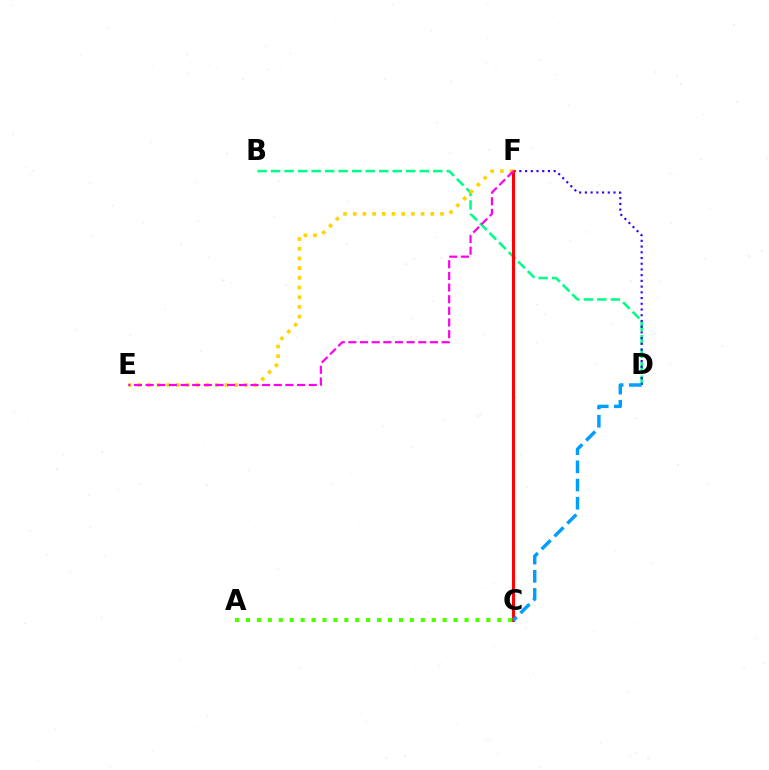{('B', 'D'): [{'color': '#00ff86', 'line_style': 'dashed', 'thickness': 1.84}], ('D', 'F'): [{'color': '#3700ff', 'line_style': 'dotted', 'thickness': 1.56}], ('C', 'F'): [{'color': '#ff0000', 'line_style': 'solid', 'thickness': 2.2}], ('E', 'F'): [{'color': '#ffd500', 'line_style': 'dotted', 'thickness': 2.63}, {'color': '#ff00ed', 'line_style': 'dashed', 'thickness': 1.58}], ('C', 'D'): [{'color': '#009eff', 'line_style': 'dashed', 'thickness': 2.47}], ('A', 'C'): [{'color': '#4fff00', 'line_style': 'dotted', 'thickness': 2.97}]}